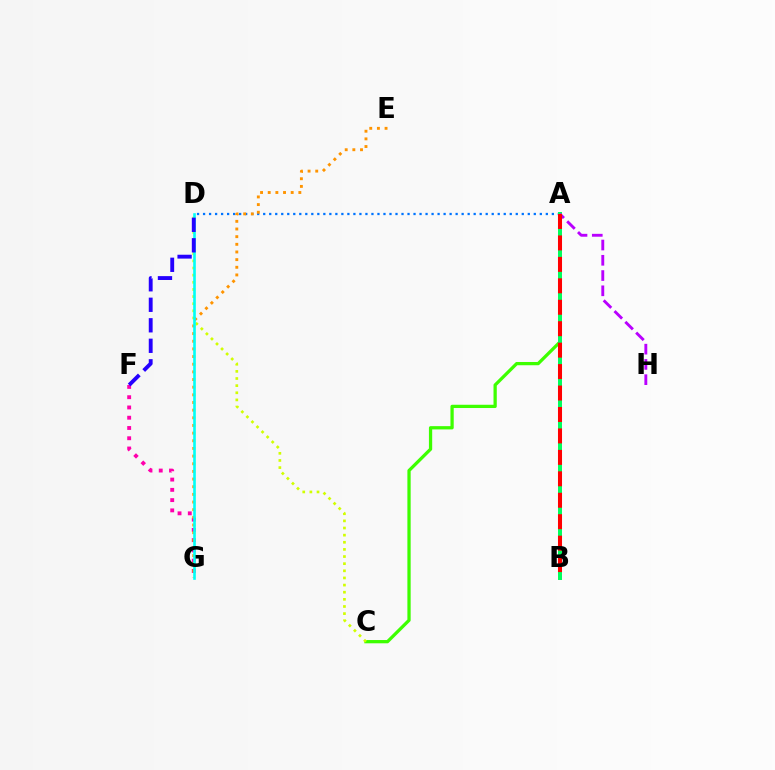{('A', 'C'): [{'color': '#3dff00', 'line_style': 'solid', 'thickness': 2.35}], ('A', 'D'): [{'color': '#0074ff', 'line_style': 'dotted', 'thickness': 1.63}], ('A', 'B'): [{'color': '#00ff5c', 'line_style': 'solid', 'thickness': 2.87}, {'color': '#ff0000', 'line_style': 'dashed', 'thickness': 2.91}], ('A', 'H'): [{'color': '#b900ff', 'line_style': 'dashed', 'thickness': 2.07}], ('C', 'D'): [{'color': '#d1ff00', 'line_style': 'dotted', 'thickness': 1.94}], ('F', 'G'): [{'color': '#ff00ac', 'line_style': 'dotted', 'thickness': 2.79}], ('E', 'G'): [{'color': '#ff9400', 'line_style': 'dotted', 'thickness': 2.08}], ('D', 'G'): [{'color': '#00fff6', 'line_style': 'solid', 'thickness': 1.89}], ('D', 'F'): [{'color': '#2500ff', 'line_style': 'dashed', 'thickness': 2.79}]}